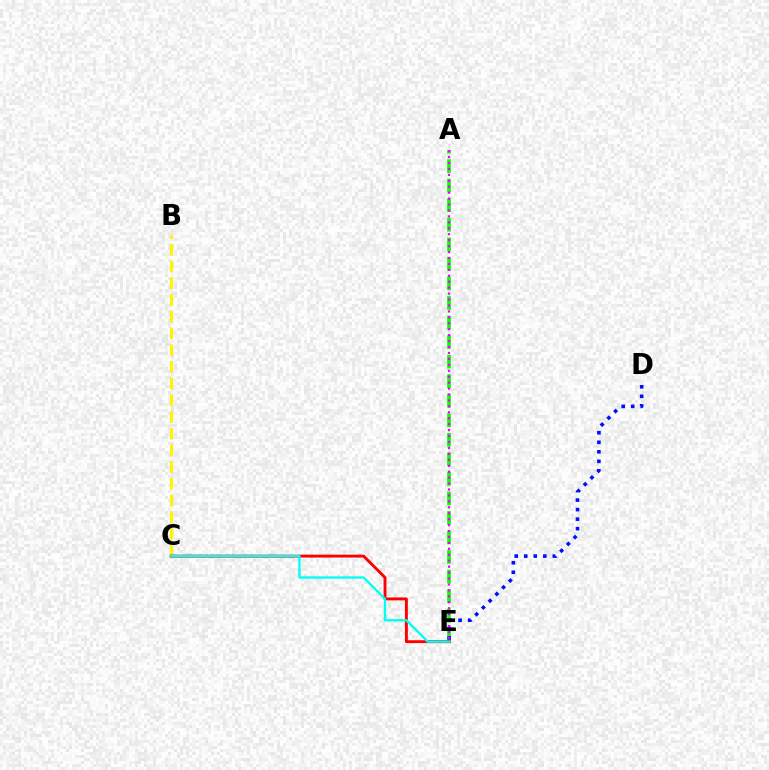{('B', 'C'): [{'color': '#fcf500', 'line_style': 'dashed', 'thickness': 2.27}], ('A', 'E'): [{'color': '#08ff00', 'line_style': 'dashed', 'thickness': 2.65}, {'color': '#ee00ff', 'line_style': 'dotted', 'thickness': 1.61}], ('C', 'E'): [{'color': '#ff0000', 'line_style': 'solid', 'thickness': 2.09}, {'color': '#00fff6', 'line_style': 'solid', 'thickness': 1.68}], ('D', 'E'): [{'color': '#0010ff', 'line_style': 'dotted', 'thickness': 2.59}]}